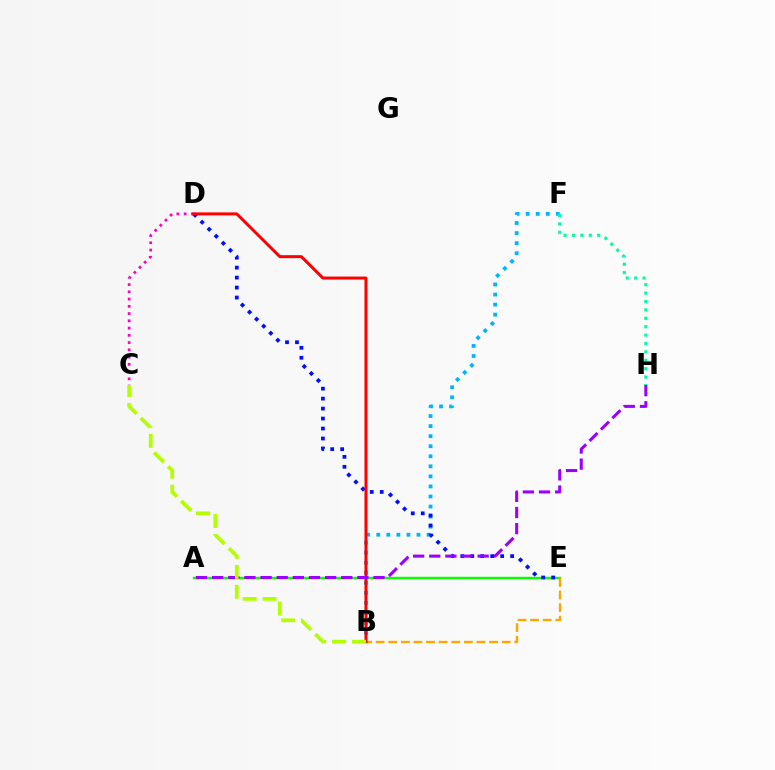{('A', 'E'): [{'color': '#08ff00', 'line_style': 'solid', 'thickness': 1.74}], ('B', 'F'): [{'color': '#00b5ff', 'line_style': 'dotted', 'thickness': 2.73}], ('B', 'E'): [{'color': '#ffa500', 'line_style': 'dashed', 'thickness': 1.71}], ('F', 'H'): [{'color': '#00ff9d', 'line_style': 'dotted', 'thickness': 2.28}], ('C', 'D'): [{'color': '#ff00bd', 'line_style': 'dotted', 'thickness': 1.97}], ('D', 'E'): [{'color': '#0010ff', 'line_style': 'dotted', 'thickness': 2.71}], ('B', 'D'): [{'color': '#ff0000', 'line_style': 'solid', 'thickness': 2.16}], ('A', 'H'): [{'color': '#9b00ff', 'line_style': 'dashed', 'thickness': 2.19}], ('B', 'C'): [{'color': '#b3ff00', 'line_style': 'dashed', 'thickness': 2.71}]}